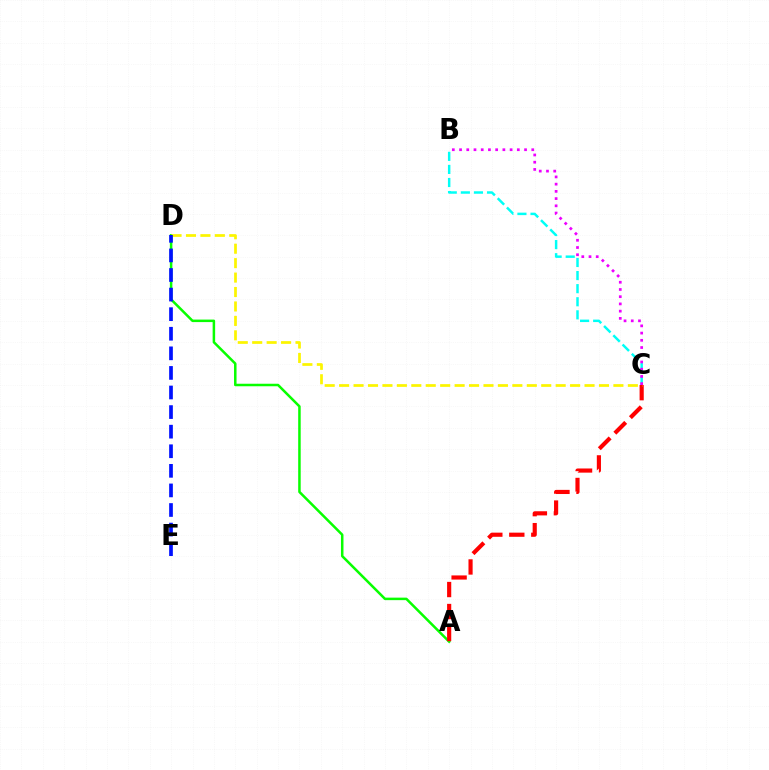{('B', 'C'): [{'color': '#00fff6', 'line_style': 'dashed', 'thickness': 1.78}, {'color': '#ee00ff', 'line_style': 'dotted', 'thickness': 1.96}], ('A', 'D'): [{'color': '#08ff00', 'line_style': 'solid', 'thickness': 1.81}], ('A', 'C'): [{'color': '#ff0000', 'line_style': 'dashed', 'thickness': 2.99}], ('C', 'D'): [{'color': '#fcf500', 'line_style': 'dashed', 'thickness': 1.96}], ('D', 'E'): [{'color': '#0010ff', 'line_style': 'dashed', 'thickness': 2.66}]}